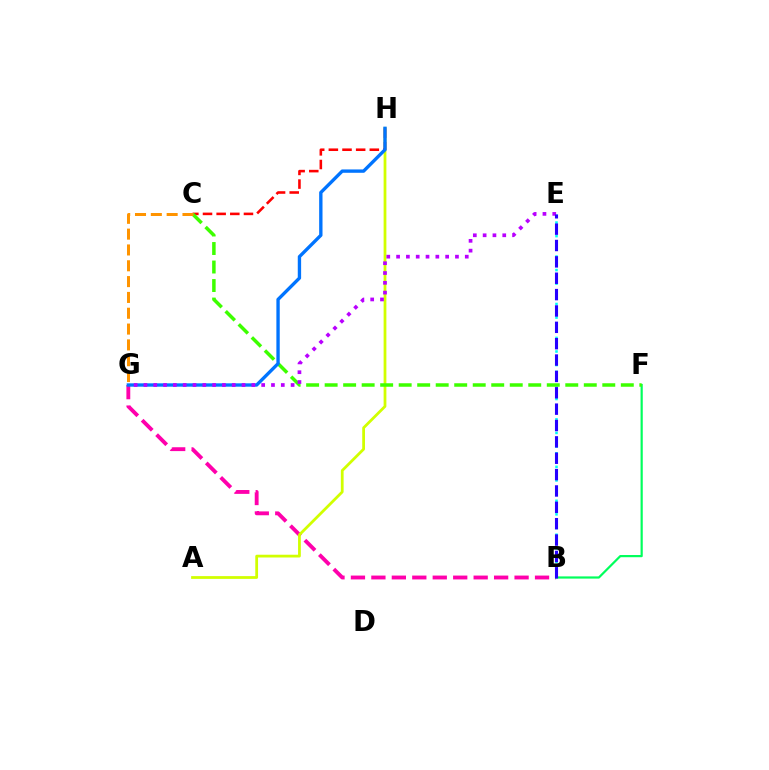{('B', 'G'): [{'color': '#ff00ac', 'line_style': 'dashed', 'thickness': 2.78}], ('B', 'E'): [{'color': '#00fff6', 'line_style': 'dotted', 'thickness': 1.84}, {'color': '#2500ff', 'line_style': 'dashed', 'thickness': 2.22}], ('A', 'H'): [{'color': '#d1ff00', 'line_style': 'solid', 'thickness': 2.0}], ('C', 'H'): [{'color': '#ff0000', 'line_style': 'dashed', 'thickness': 1.85}], ('B', 'F'): [{'color': '#00ff5c', 'line_style': 'solid', 'thickness': 1.59}], ('C', 'F'): [{'color': '#3dff00', 'line_style': 'dashed', 'thickness': 2.51}], ('G', 'H'): [{'color': '#0074ff', 'line_style': 'solid', 'thickness': 2.41}], ('E', 'G'): [{'color': '#b900ff', 'line_style': 'dotted', 'thickness': 2.67}], ('C', 'G'): [{'color': '#ff9400', 'line_style': 'dashed', 'thickness': 2.15}]}